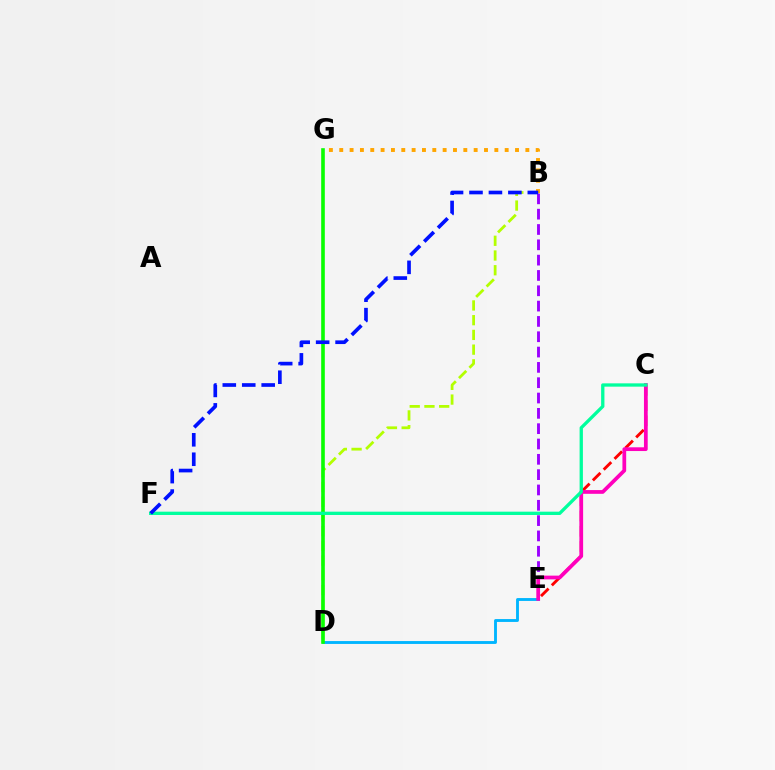{('B', 'E'): [{'color': '#9b00ff', 'line_style': 'dashed', 'thickness': 2.08}], ('B', 'D'): [{'color': '#b3ff00', 'line_style': 'dashed', 'thickness': 2.0}], ('C', 'E'): [{'color': '#ff0000', 'line_style': 'dashed', 'thickness': 2.07}, {'color': '#ff00bd', 'line_style': 'solid', 'thickness': 2.7}], ('D', 'E'): [{'color': '#00b5ff', 'line_style': 'solid', 'thickness': 2.07}], ('B', 'G'): [{'color': '#ffa500', 'line_style': 'dotted', 'thickness': 2.81}], ('D', 'G'): [{'color': '#08ff00', 'line_style': 'solid', 'thickness': 2.61}], ('C', 'F'): [{'color': '#00ff9d', 'line_style': 'solid', 'thickness': 2.38}], ('B', 'F'): [{'color': '#0010ff', 'line_style': 'dashed', 'thickness': 2.64}]}